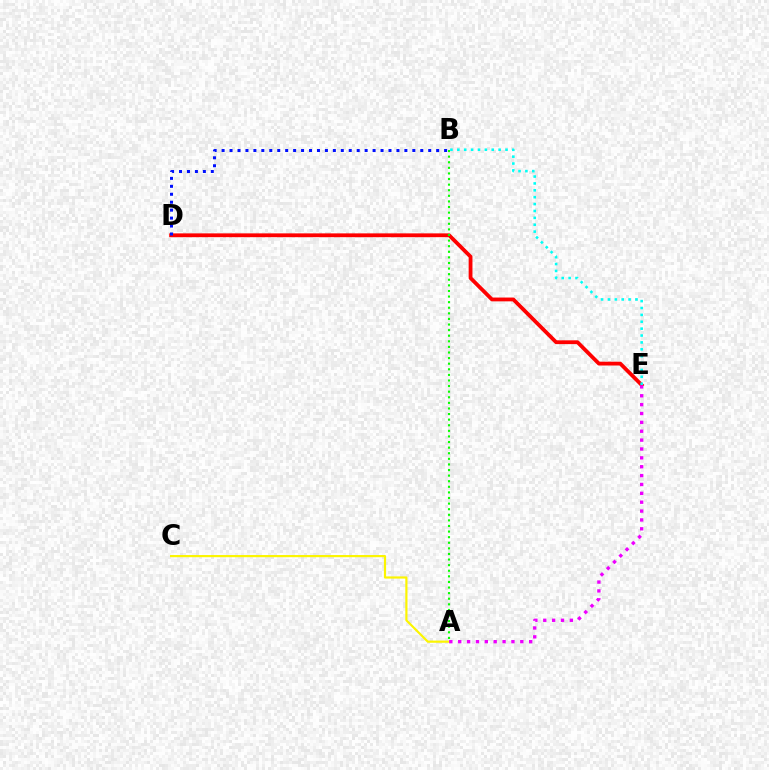{('A', 'C'): [{'color': '#fcf500', 'line_style': 'solid', 'thickness': 1.57}], ('D', 'E'): [{'color': '#ff0000', 'line_style': 'solid', 'thickness': 2.74}], ('A', 'E'): [{'color': '#ee00ff', 'line_style': 'dotted', 'thickness': 2.41}], ('B', 'E'): [{'color': '#00fff6', 'line_style': 'dotted', 'thickness': 1.87}], ('A', 'B'): [{'color': '#08ff00', 'line_style': 'dotted', 'thickness': 1.52}], ('B', 'D'): [{'color': '#0010ff', 'line_style': 'dotted', 'thickness': 2.16}]}